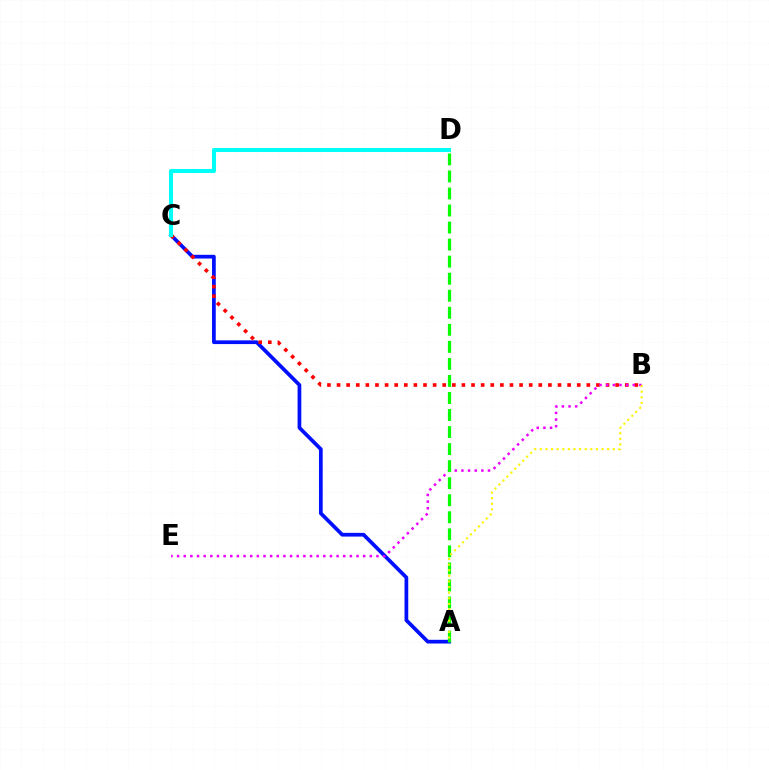{('A', 'C'): [{'color': '#0010ff', 'line_style': 'solid', 'thickness': 2.68}], ('B', 'C'): [{'color': '#ff0000', 'line_style': 'dotted', 'thickness': 2.61}], ('B', 'E'): [{'color': '#ee00ff', 'line_style': 'dotted', 'thickness': 1.81}], ('C', 'D'): [{'color': '#00fff6', 'line_style': 'solid', 'thickness': 2.91}], ('A', 'D'): [{'color': '#08ff00', 'line_style': 'dashed', 'thickness': 2.32}], ('A', 'B'): [{'color': '#fcf500', 'line_style': 'dotted', 'thickness': 1.52}]}